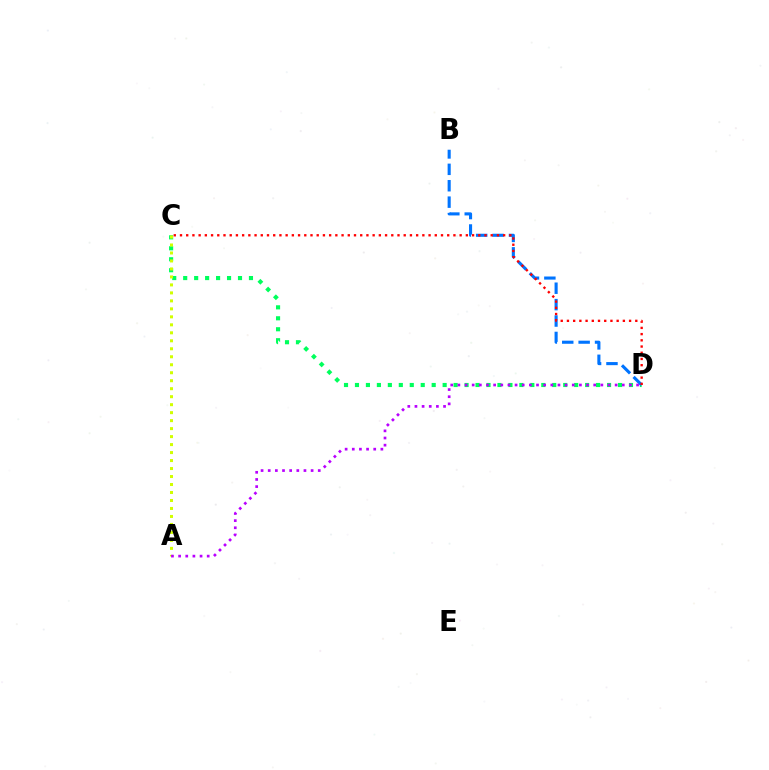{('C', 'D'): [{'color': '#00ff5c', 'line_style': 'dotted', 'thickness': 2.98}, {'color': '#ff0000', 'line_style': 'dotted', 'thickness': 1.69}], ('B', 'D'): [{'color': '#0074ff', 'line_style': 'dashed', 'thickness': 2.23}], ('A', 'C'): [{'color': '#d1ff00', 'line_style': 'dotted', 'thickness': 2.17}], ('A', 'D'): [{'color': '#b900ff', 'line_style': 'dotted', 'thickness': 1.94}]}